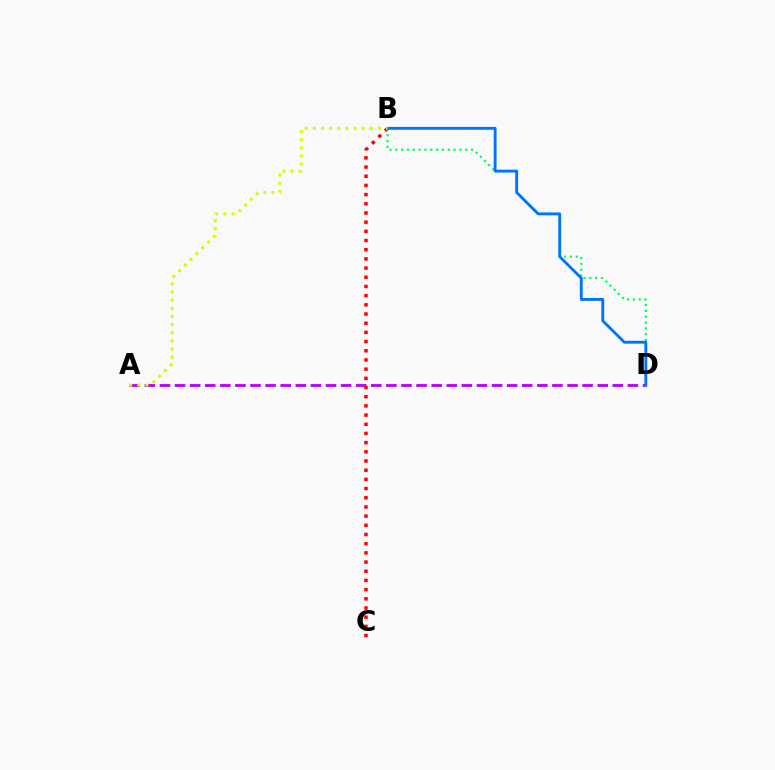{('A', 'D'): [{'color': '#b900ff', 'line_style': 'dashed', 'thickness': 2.05}], ('B', 'D'): [{'color': '#00ff5c', 'line_style': 'dotted', 'thickness': 1.58}, {'color': '#0074ff', 'line_style': 'solid', 'thickness': 2.06}], ('B', 'C'): [{'color': '#ff0000', 'line_style': 'dotted', 'thickness': 2.5}], ('A', 'B'): [{'color': '#d1ff00', 'line_style': 'dotted', 'thickness': 2.21}]}